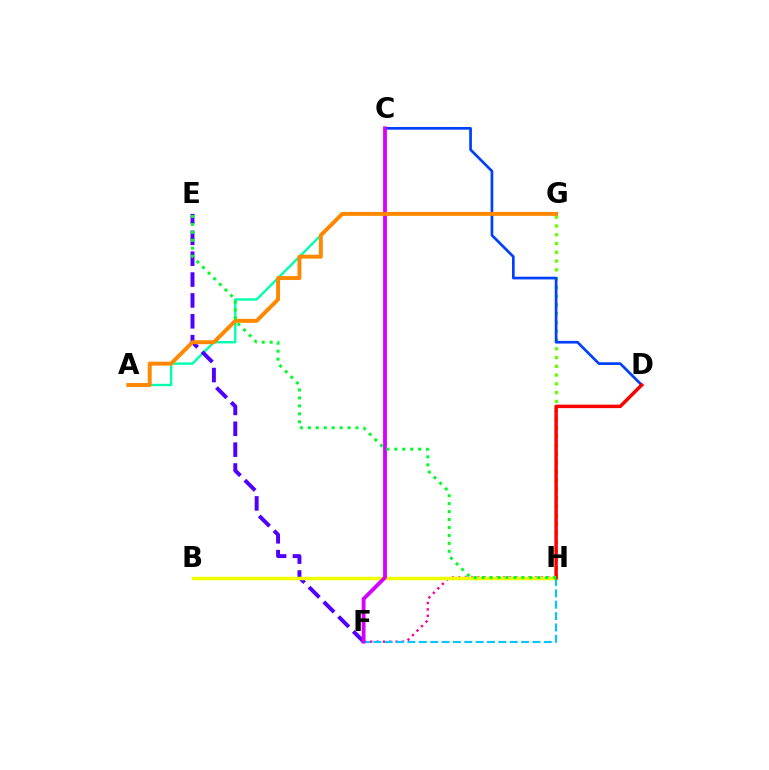{('A', 'G'): [{'color': '#00ffaf', 'line_style': 'solid', 'thickness': 1.72}, {'color': '#ff8800', 'line_style': 'solid', 'thickness': 2.84}], ('E', 'F'): [{'color': '#4f00ff', 'line_style': 'dashed', 'thickness': 2.83}], ('G', 'H'): [{'color': '#66ff00', 'line_style': 'dotted', 'thickness': 2.38}], ('F', 'H'): [{'color': '#ff00a0', 'line_style': 'dotted', 'thickness': 1.73}, {'color': '#00c7ff', 'line_style': 'dashed', 'thickness': 1.54}], ('B', 'H'): [{'color': '#eeff00', 'line_style': 'solid', 'thickness': 2.5}], ('C', 'D'): [{'color': '#003fff', 'line_style': 'solid', 'thickness': 1.94}], ('D', 'H'): [{'color': '#ff0000', 'line_style': 'solid', 'thickness': 2.49}], ('C', 'F'): [{'color': '#d600ff', 'line_style': 'solid', 'thickness': 2.75}], ('E', 'H'): [{'color': '#00ff27', 'line_style': 'dotted', 'thickness': 2.16}]}